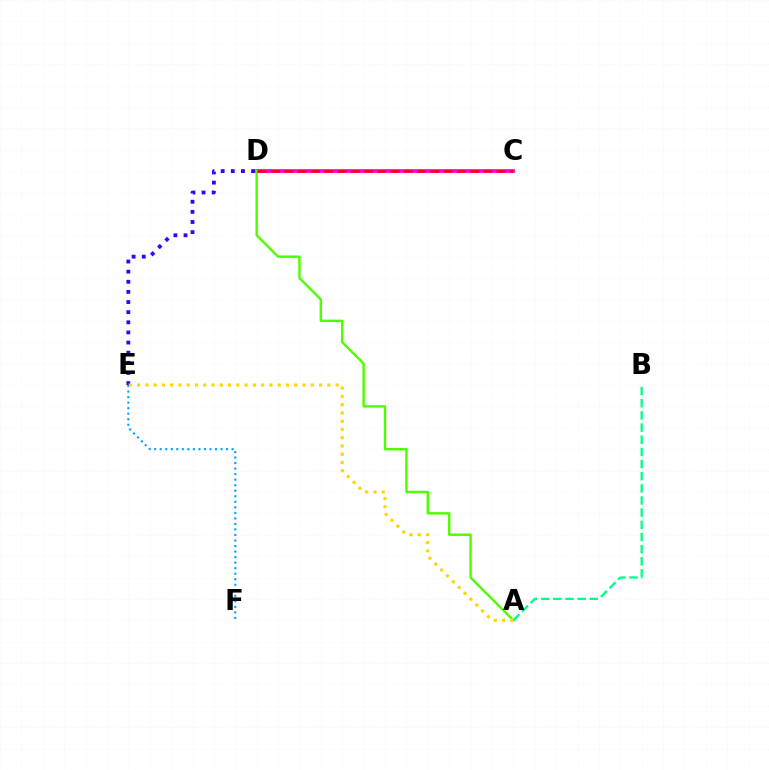{('D', 'E'): [{'color': '#3700ff', 'line_style': 'dotted', 'thickness': 2.75}], ('C', 'D'): [{'color': '#ff00ed', 'line_style': 'solid', 'thickness': 2.7}, {'color': '#ff0000', 'line_style': 'dashed', 'thickness': 1.8}], ('A', 'D'): [{'color': '#4fff00', 'line_style': 'solid', 'thickness': 1.75}], ('A', 'B'): [{'color': '#00ff86', 'line_style': 'dashed', 'thickness': 1.65}], ('E', 'F'): [{'color': '#009eff', 'line_style': 'dotted', 'thickness': 1.5}], ('A', 'E'): [{'color': '#ffd500', 'line_style': 'dotted', 'thickness': 2.25}]}